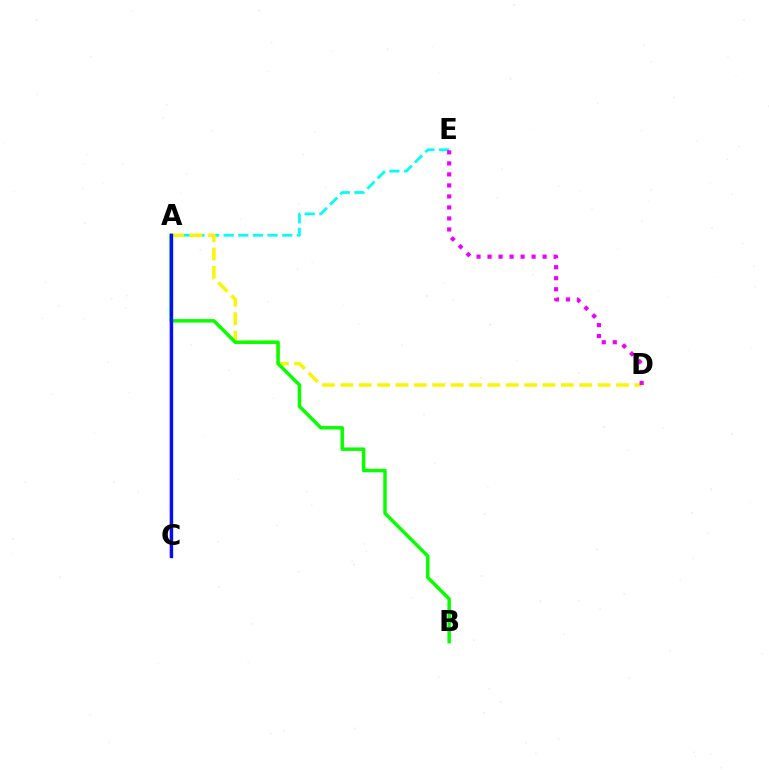{('A', 'E'): [{'color': '#00fff6', 'line_style': 'dashed', 'thickness': 1.99}], ('A', 'D'): [{'color': '#fcf500', 'line_style': 'dashed', 'thickness': 2.5}], ('A', 'C'): [{'color': '#ff0000', 'line_style': 'solid', 'thickness': 1.78}, {'color': '#0010ff', 'line_style': 'solid', 'thickness': 2.4}], ('A', 'B'): [{'color': '#08ff00', 'line_style': 'solid', 'thickness': 2.5}], ('D', 'E'): [{'color': '#ee00ff', 'line_style': 'dotted', 'thickness': 2.99}]}